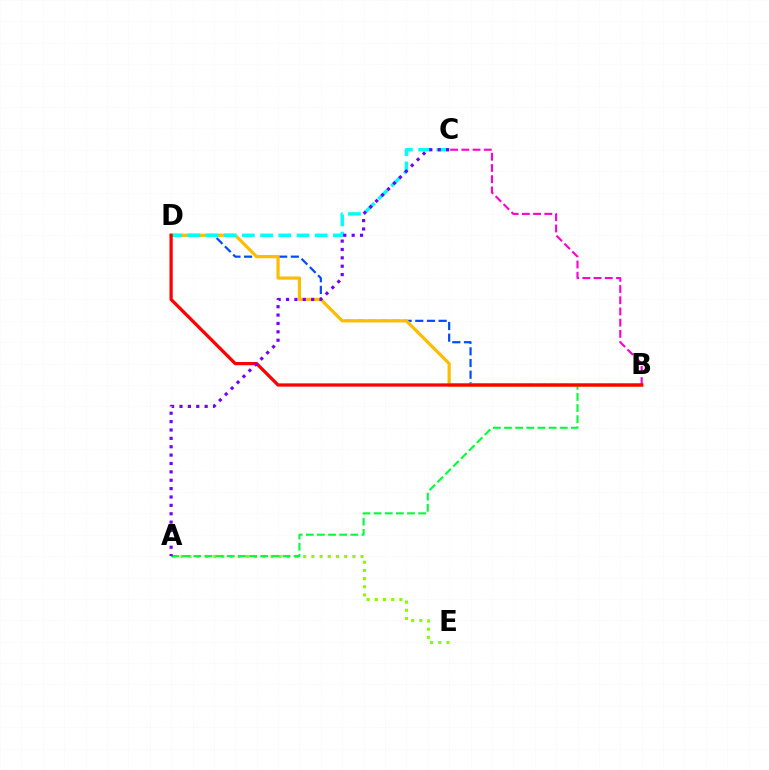{('B', 'D'): [{'color': '#004bff', 'line_style': 'dashed', 'thickness': 1.59}, {'color': '#ffbd00', 'line_style': 'solid', 'thickness': 2.32}, {'color': '#ff0000', 'line_style': 'solid', 'thickness': 2.35}], ('A', 'E'): [{'color': '#84ff00', 'line_style': 'dotted', 'thickness': 2.22}], ('C', 'D'): [{'color': '#00fff6', 'line_style': 'dashed', 'thickness': 2.47}], ('A', 'B'): [{'color': '#00ff39', 'line_style': 'dashed', 'thickness': 1.51}], ('B', 'C'): [{'color': '#ff00cf', 'line_style': 'dashed', 'thickness': 1.52}], ('A', 'C'): [{'color': '#7200ff', 'line_style': 'dotted', 'thickness': 2.28}]}